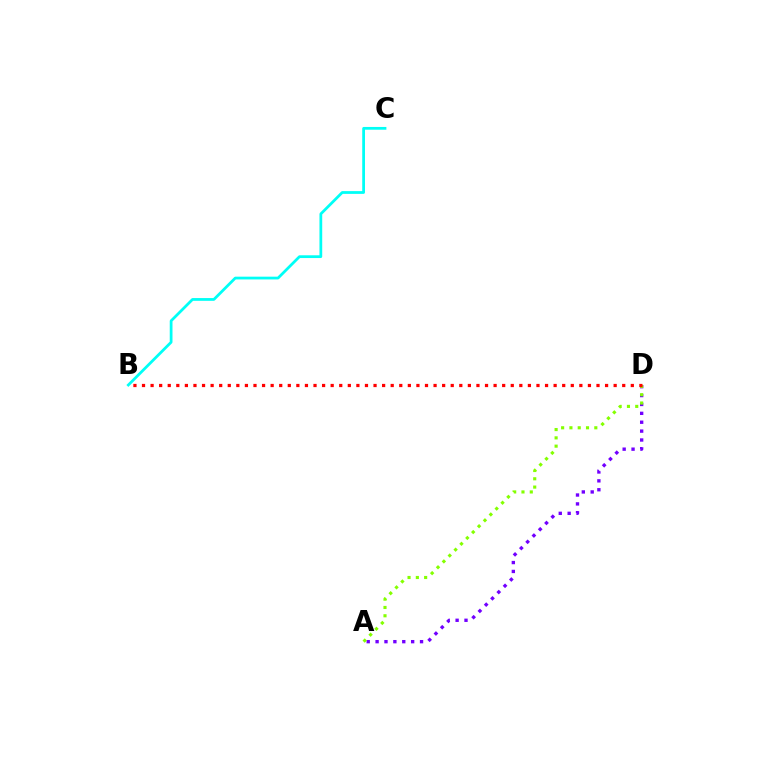{('A', 'D'): [{'color': '#7200ff', 'line_style': 'dotted', 'thickness': 2.41}, {'color': '#84ff00', 'line_style': 'dotted', 'thickness': 2.25}], ('B', 'C'): [{'color': '#00fff6', 'line_style': 'solid', 'thickness': 1.99}], ('B', 'D'): [{'color': '#ff0000', 'line_style': 'dotted', 'thickness': 2.33}]}